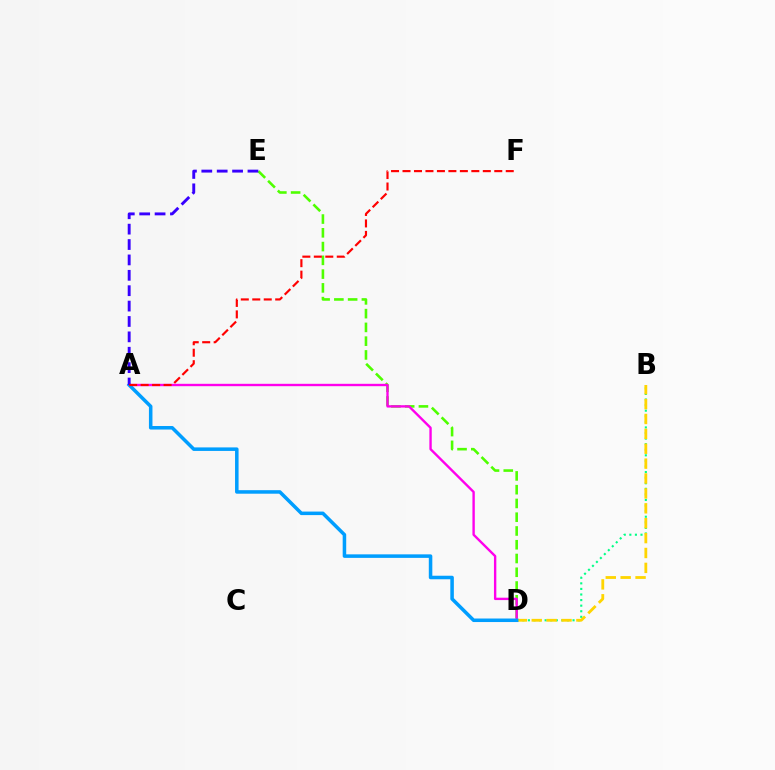{('B', 'D'): [{'color': '#00ff86', 'line_style': 'dotted', 'thickness': 1.52}, {'color': '#ffd500', 'line_style': 'dashed', 'thickness': 2.02}], ('D', 'E'): [{'color': '#4fff00', 'line_style': 'dashed', 'thickness': 1.87}], ('A', 'D'): [{'color': '#ff00ed', 'line_style': 'solid', 'thickness': 1.71}, {'color': '#009eff', 'line_style': 'solid', 'thickness': 2.54}], ('A', 'E'): [{'color': '#3700ff', 'line_style': 'dashed', 'thickness': 2.09}], ('A', 'F'): [{'color': '#ff0000', 'line_style': 'dashed', 'thickness': 1.56}]}